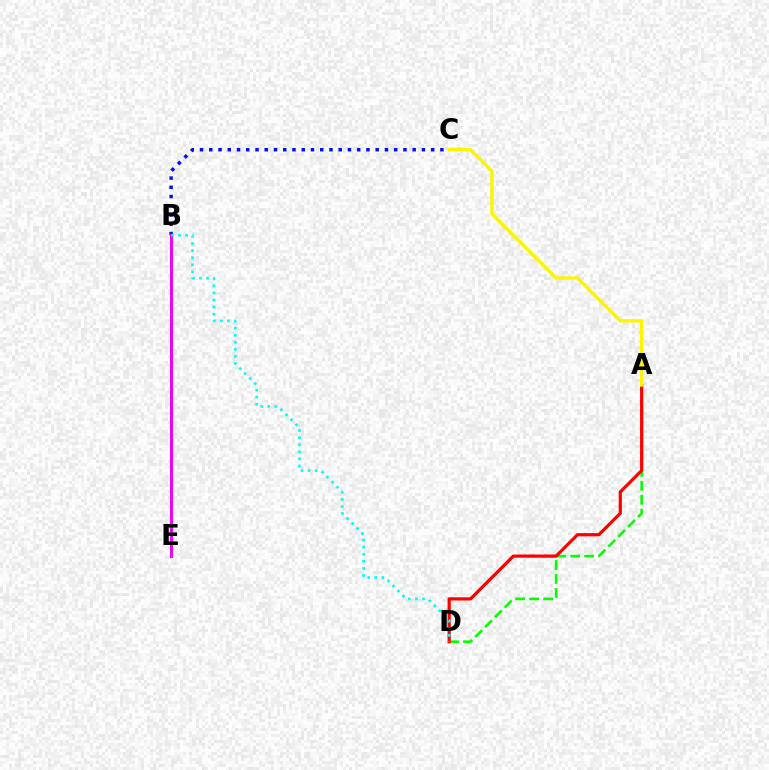{('A', 'D'): [{'color': '#08ff00', 'line_style': 'dashed', 'thickness': 1.9}, {'color': '#ff0000', 'line_style': 'solid', 'thickness': 2.3}], ('B', 'C'): [{'color': '#0010ff', 'line_style': 'dotted', 'thickness': 2.51}], ('B', 'E'): [{'color': '#ee00ff', 'line_style': 'solid', 'thickness': 2.15}], ('B', 'D'): [{'color': '#00fff6', 'line_style': 'dotted', 'thickness': 1.92}], ('A', 'C'): [{'color': '#fcf500', 'line_style': 'solid', 'thickness': 2.42}]}